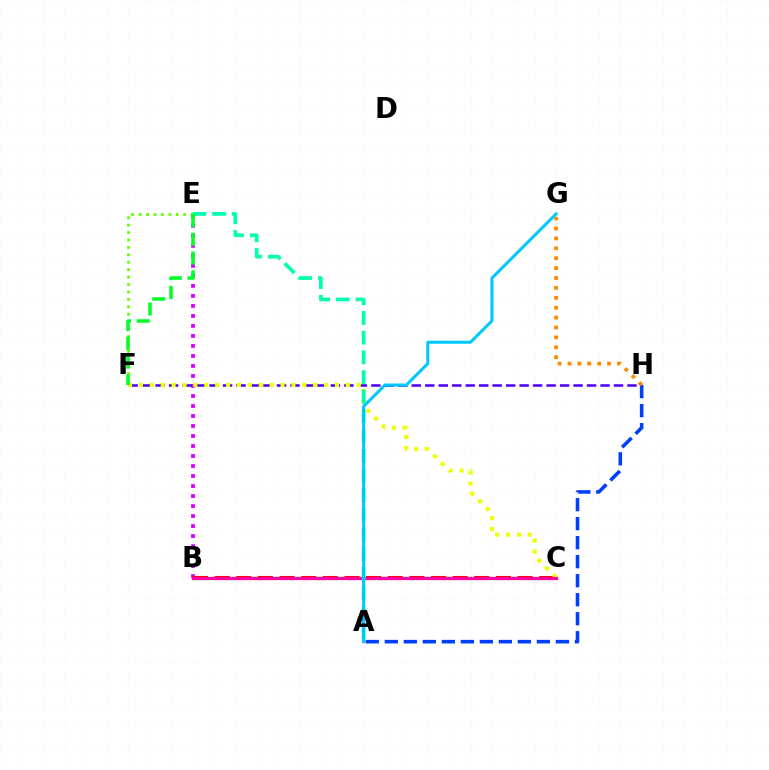{('B', 'E'): [{'color': '#d600ff', 'line_style': 'dotted', 'thickness': 2.72}], ('B', 'C'): [{'color': '#ff0000', 'line_style': 'dashed', 'thickness': 2.94}, {'color': '#ff00a0', 'line_style': 'solid', 'thickness': 2.33}], ('F', 'H'): [{'color': '#4f00ff', 'line_style': 'dashed', 'thickness': 1.83}], ('A', 'H'): [{'color': '#003fff', 'line_style': 'dashed', 'thickness': 2.58}], ('G', 'H'): [{'color': '#ff8800', 'line_style': 'dotted', 'thickness': 2.69}], ('C', 'F'): [{'color': '#eeff00', 'line_style': 'dotted', 'thickness': 2.96}], ('A', 'E'): [{'color': '#00ffaf', 'line_style': 'dashed', 'thickness': 2.67}], ('A', 'G'): [{'color': '#00c7ff', 'line_style': 'solid', 'thickness': 2.18}], ('E', 'F'): [{'color': '#66ff00', 'line_style': 'dotted', 'thickness': 2.02}, {'color': '#00ff27', 'line_style': 'dashed', 'thickness': 2.55}]}